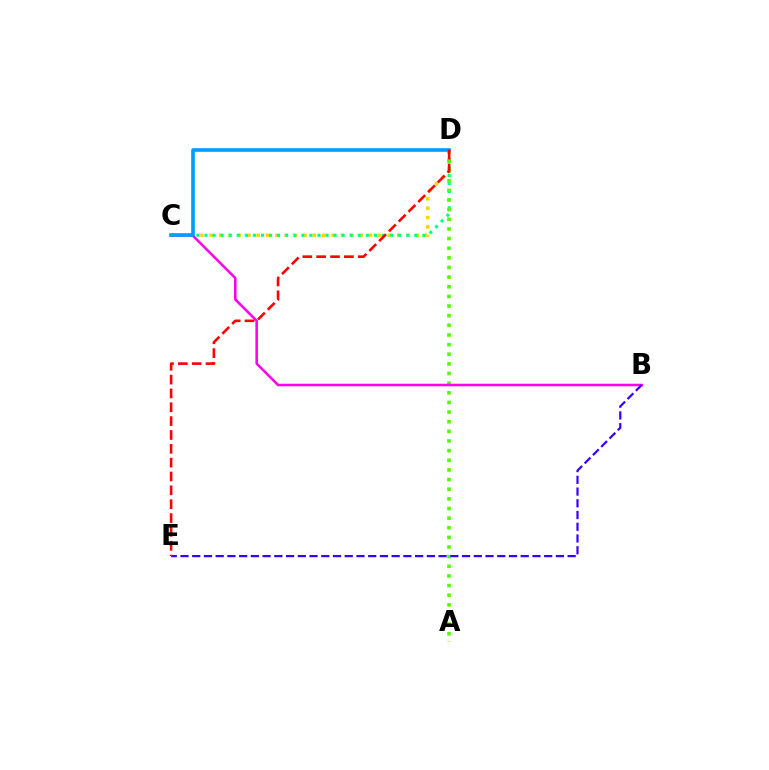{('C', 'D'): [{'color': '#ffd500', 'line_style': 'dotted', 'thickness': 2.54}, {'color': '#00ff86', 'line_style': 'dotted', 'thickness': 2.19}, {'color': '#009eff', 'line_style': 'solid', 'thickness': 2.61}], ('A', 'D'): [{'color': '#4fff00', 'line_style': 'dotted', 'thickness': 2.62}], ('B', 'C'): [{'color': '#ff00ed', 'line_style': 'solid', 'thickness': 1.84}], ('B', 'E'): [{'color': '#3700ff', 'line_style': 'dashed', 'thickness': 1.59}], ('D', 'E'): [{'color': '#ff0000', 'line_style': 'dashed', 'thickness': 1.88}]}